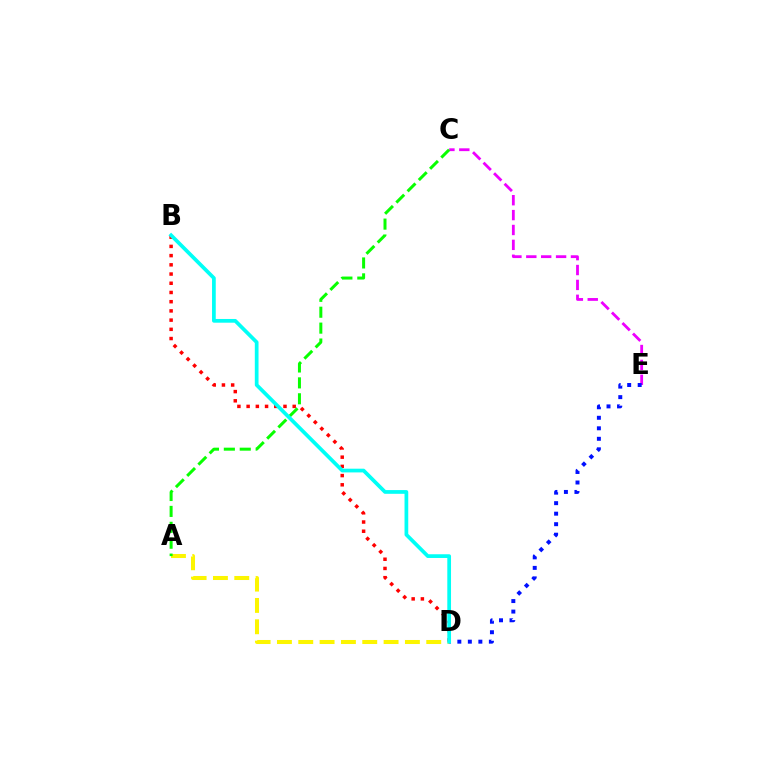{('A', 'D'): [{'color': '#fcf500', 'line_style': 'dashed', 'thickness': 2.9}], ('C', 'E'): [{'color': '#ee00ff', 'line_style': 'dashed', 'thickness': 2.02}], ('B', 'D'): [{'color': '#ff0000', 'line_style': 'dotted', 'thickness': 2.5}, {'color': '#00fff6', 'line_style': 'solid', 'thickness': 2.68}], ('A', 'C'): [{'color': '#08ff00', 'line_style': 'dashed', 'thickness': 2.16}], ('D', 'E'): [{'color': '#0010ff', 'line_style': 'dotted', 'thickness': 2.86}]}